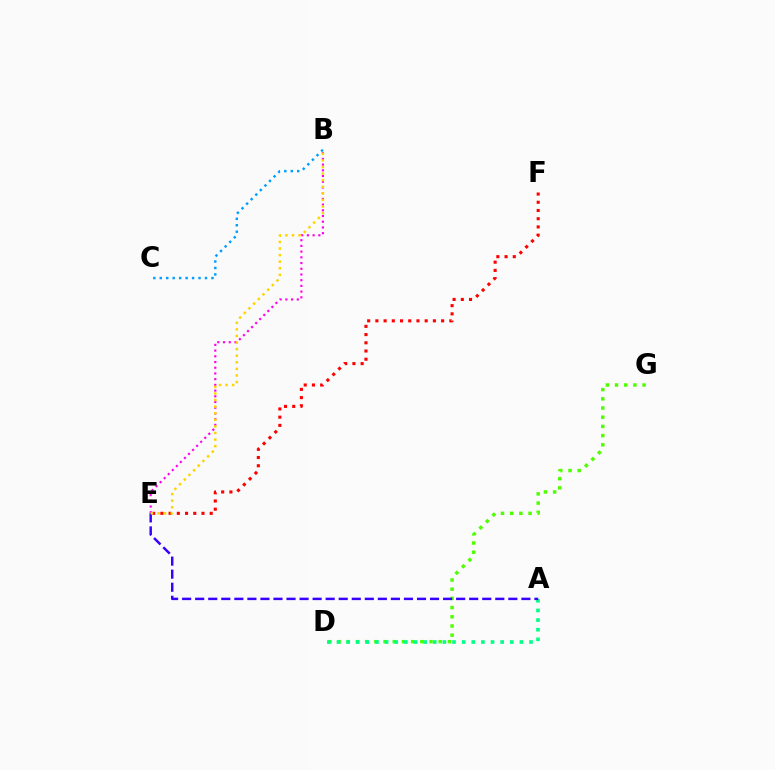{('B', 'E'): [{'color': '#ff00ed', 'line_style': 'dotted', 'thickness': 1.55}, {'color': '#ffd500', 'line_style': 'dotted', 'thickness': 1.79}], ('D', 'G'): [{'color': '#4fff00', 'line_style': 'dotted', 'thickness': 2.5}], ('B', 'C'): [{'color': '#009eff', 'line_style': 'dotted', 'thickness': 1.75}], ('E', 'F'): [{'color': '#ff0000', 'line_style': 'dotted', 'thickness': 2.23}], ('A', 'D'): [{'color': '#00ff86', 'line_style': 'dotted', 'thickness': 2.62}], ('A', 'E'): [{'color': '#3700ff', 'line_style': 'dashed', 'thickness': 1.77}]}